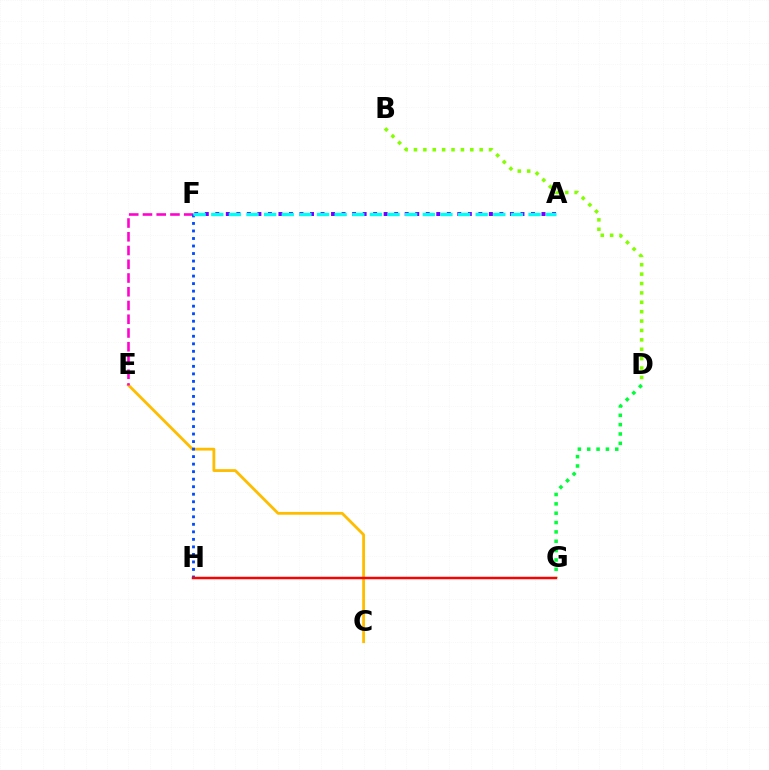{('C', 'E'): [{'color': '#ffbd00', 'line_style': 'solid', 'thickness': 2.02}], ('E', 'F'): [{'color': '#ff00cf', 'line_style': 'dashed', 'thickness': 1.87}], ('A', 'F'): [{'color': '#7200ff', 'line_style': 'dotted', 'thickness': 2.86}, {'color': '#00fff6', 'line_style': 'dashed', 'thickness': 2.39}], ('B', 'D'): [{'color': '#84ff00', 'line_style': 'dotted', 'thickness': 2.55}], ('F', 'H'): [{'color': '#004bff', 'line_style': 'dotted', 'thickness': 2.04}], ('D', 'G'): [{'color': '#00ff39', 'line_style': 'dotted', 'thickness': 2.54}], ('G', 'H'): [{'color': '#ff0000', 'line_style': 'solid', 'thickness': 1.77}]}